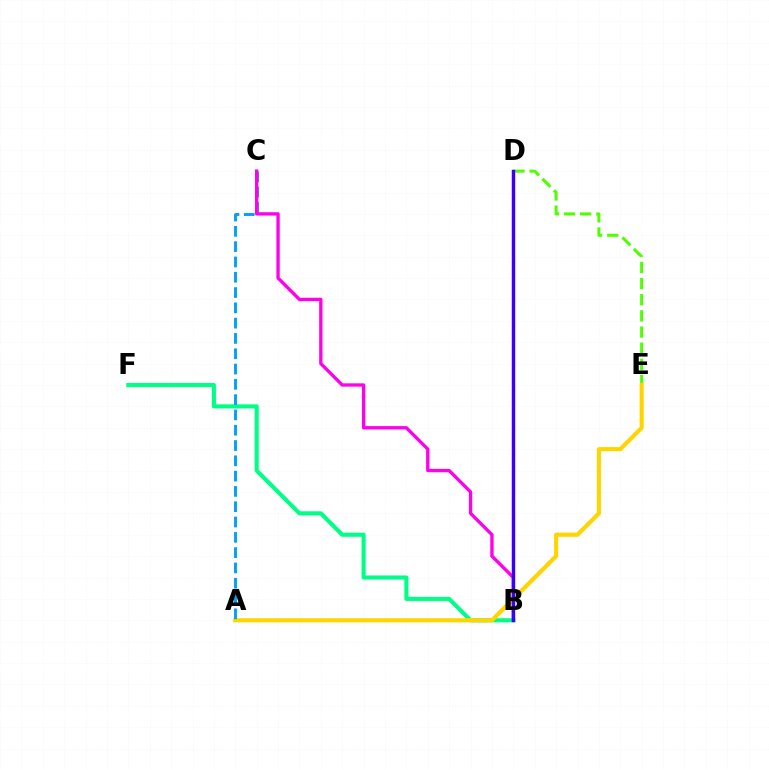{('B', 'F'): [{'color': '#00ff86', 'line_style': 'solid', 'thickness': 2.96}], ('D', 'E'): [{'color': '#4fff00', 'line_style': 'dashed', 'thickness': 2.2}], ('A', 'E'): [{'color': '#ffd500', 'line_style': 'solid', 'thickness': 2.97}], ('A', 'C'): [{'color': '#009eff', 'line_style': 'dashed', 'thickness': 2.08}], ('B', 'C'): [{'color': '#ff00ed', 'line_style': 'solid', 'thickness': 2.4}], ('B', 'D'): [{'color': '#ff0000', 'line_style': 'solid', 'thickness': 1.54}, {'color': '#3700ff', 'line_style': 'solid', 'thickness': 2.43}]}